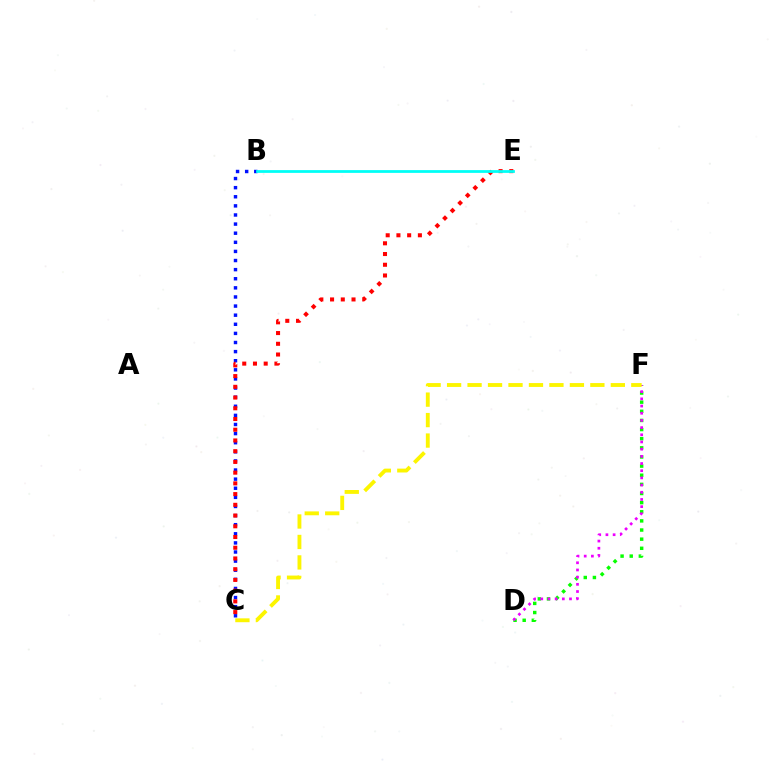{('D', 'F'): [{'color': '#08ff00', 'line_style': 'dotted', 'thickness': 2.48}, {'color': '#ee00ff', 'line_style': 'dotted', 'thickness': 1.95}], ('C', 'F'): [{'color': '#fcf500', 'line_style': 'dashed', 'thickness': 2.78}], ('B', 'C'): [{'color': '#0010ff', 'line_style': 'dotted', 'thickness': 2.47}], ('C', 'E'): [{'color': '#ff0000', 'line_style': 'dotted', 'thickness': 2.91}], ('B', 'E'): [{'color': '#00fff6', 'line_style': 'solid', 'thickness': 1.99}]}